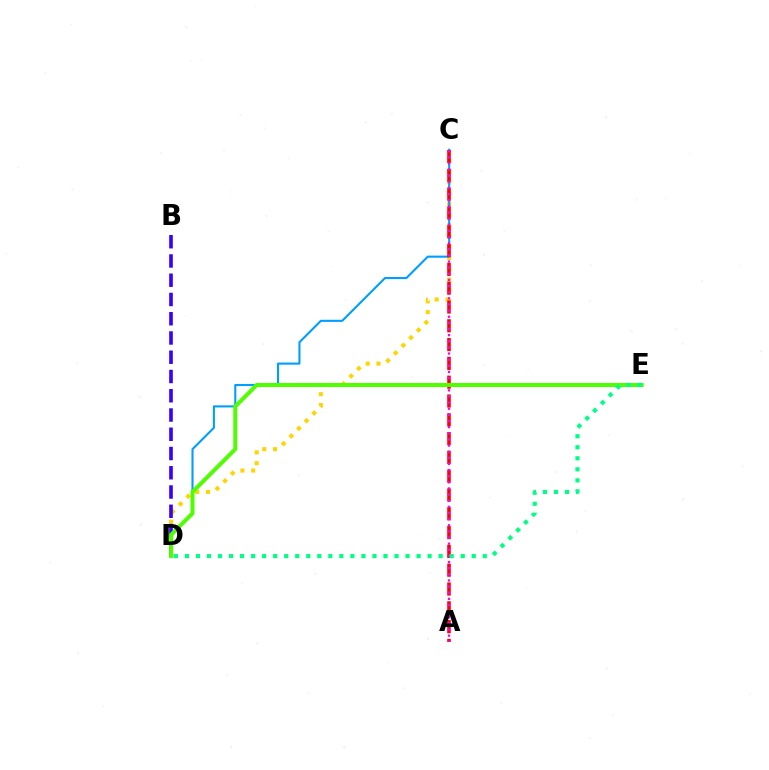{('C', 'D'): [{'color': '#ffd500', 'line_style': 'dotted', 'thickness': 2.94}, {'color': '#009eff', 'line_style': 'solid', 'thickness': 1.51}], ('A', 'C'): [{'color': '#ff0000', 'line_style': 'dashed', 'thickness': 2.55}, {'color': '#ff00ed', 'line_style': 'dotted', 'thickness': 1.67}], ('B', 'D'): [{'color': '#3700ff', 'line_style': 'dashed', 'thickness': 2.62}], ('D', 'E'): [{'color': '#4fff00', 'line_style': 'solid', 'thickness': 2.88}, {'color': '#00ff86', 'line_style': 'dotted', 'thickness': 3.0}]}